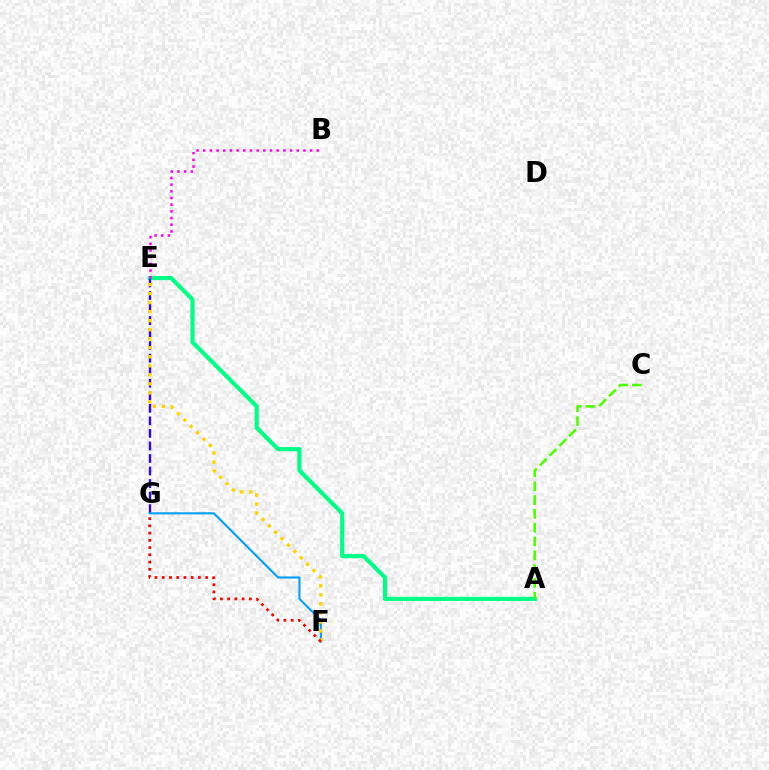{('A', 'E'): [{'color': '#00ff86', 'line_style': 'solid', 'thickness': 3.0}], ('E', 'G'): [{'color': '#3700ff', 'line_style': 'dashed', 'thickness': 1.7}], ('A', 'C'): [{'color': '#4fff00', 'line_style': 'dashed', 'thickness': 1.88}], ('B', 'E'): [{'color': '#ff00ed', 'line_style': 'dotted', 'thickness': 1.82}], ('F', 'G'): [{'color': '#009eff', 'line_style': 'solid', 'thickness': 1.5}, {'color': '#ff0000', 'line_style': 'dotted', 'thickness': 1.97}], ('E', 'F'): [{'color': '#ffd500', 'line_style': 'dotted', 'thickness': 2.45}]}